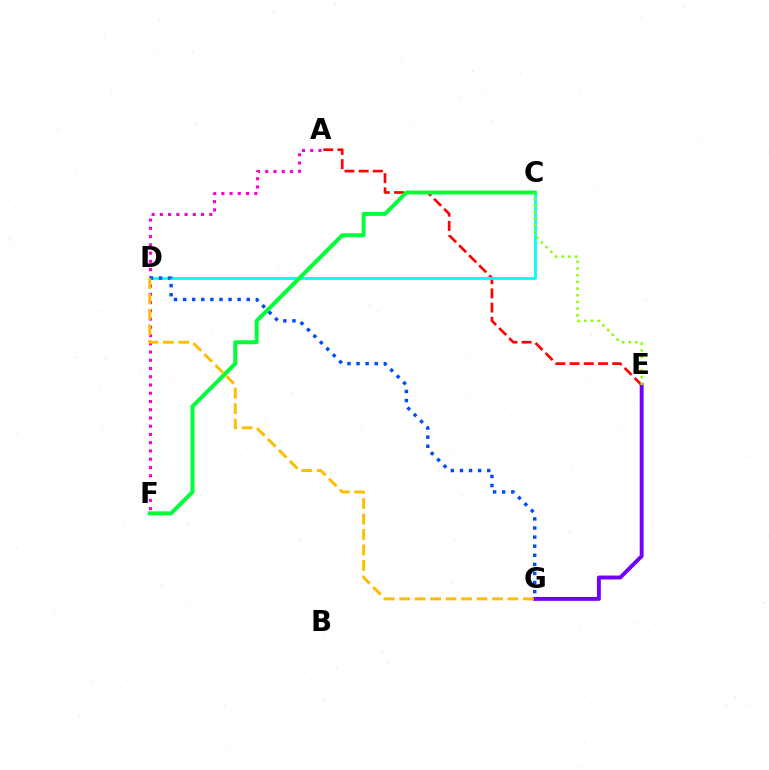{('A', 'F'): [{'color': '#ff00cf', 'line_style': 'dotted', 'thickness': 2.24}], ('E', 'G'): [{'color': '#7200ff', 'line_style': 'solid', 'thickness': 2.8}], ('A', 'E'): [{'color': '#ff0000', 'line_style': 'dashed', 'thickness': 1.93}], ('C', 'D'): [{'color': '#00fff6', 'line_style': 'solid', 'thickness': 2.0}], ('C', 'F'): [{'color': '#00ff39', 'line_style': 'solid', 'thickness': 2.85}], ('D', 'G'): [{'color': '#004bff', 'line_style': 'dotted', 'thickness': 2.47}, {'color': '#ffbd00', 'line_style': 'dashed', 'thickness': 2.1}], ('C', 'E'): [{'color': '#84ff00', 'line_style': 'dotted', 'thickness': 1.81}]}